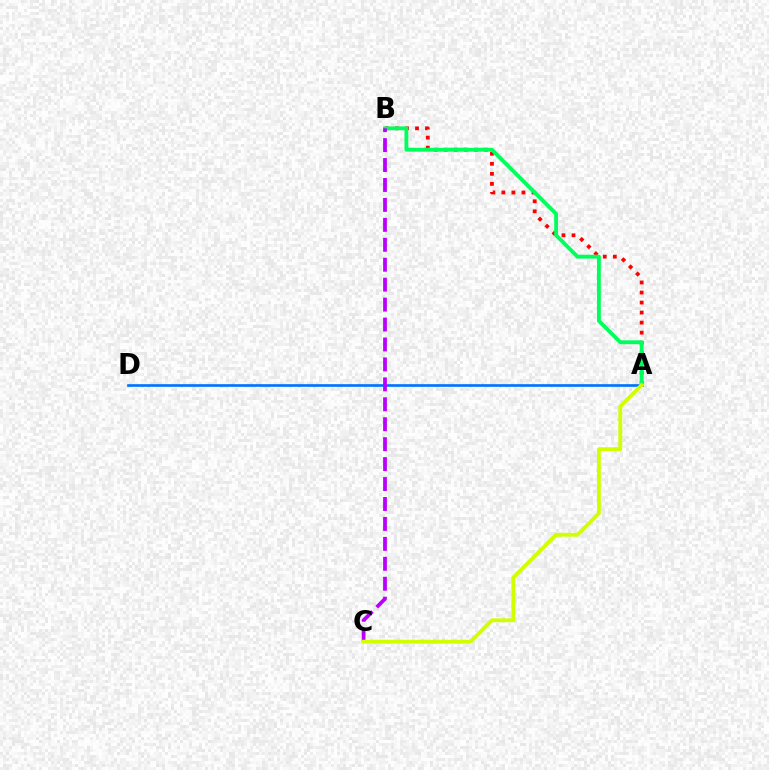{('A', 'B'): [{'color': '#ff0000', 'line_style': 'dotted', 'thickness': 2.73}, {'color': '#00ff5c', 'line_style': 'solid', 'thickness': 2.79}], ('A', 'D'): [{'color': '#0074ff', 'line_style': 'solid', 'thickness': 1.92}], ('B', 'C'): [{'color': '#b900ff', 'line_style': 'dashed', 'thickness': 2.71}], ('A', 'C'): [{'color': '#d1ff00', 'line_style': 'solid', 'thickness': 2.76}]}